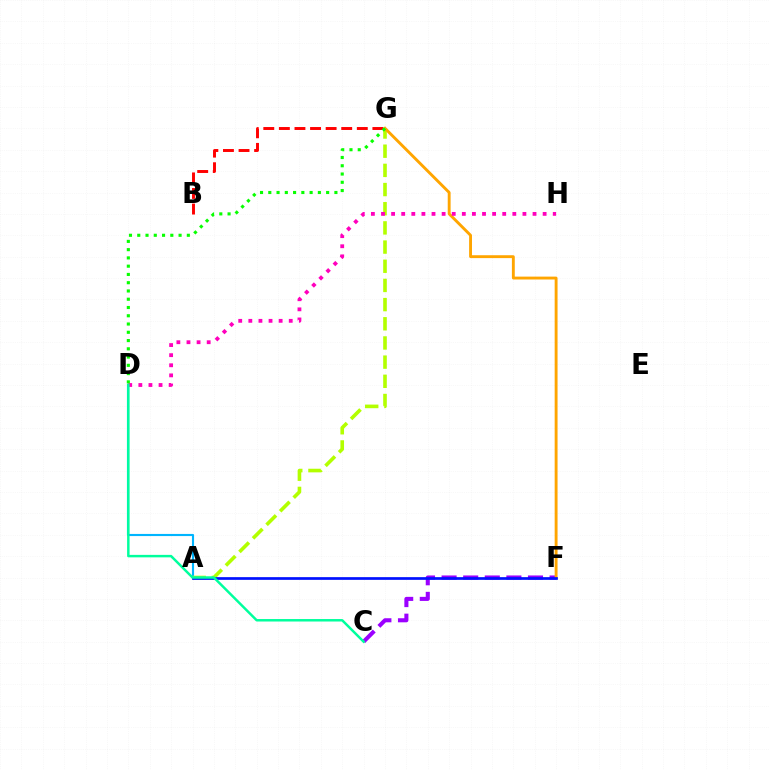{('A', 'D'): [{'color': '#00b5ff', 'line_style': 'solid', 'thickness': 1.54}], ('B', 'G'): [{'color': '#ff0000', 'line_style': 'dashed', 'thickness': 2.12}], ('A', 'G'): [{'color': '#b3ff00', 'line_style': 'dashed', 'thickness': 2.61}], ('C', 'F'): [{'color': '#9b00ff', 'line_style': 'dashed', 'thickness': 2.93}], ('F', 'G'): [{'color': '#ffa500', 'line_style': 'solid', 'thickness': 2.08}], ('D', 'H'): [{'color': '#ff00bd', 'line_style': 'dotted', 'thickness': 2.74}], ('A', 'F'): [{'color': '#0010ff', 'line_style': 'solid', 'thickness': 1.95}], ('C', 'D'): [{'color': '#00ff9d', 'line_style': 'solid', 'thickness': 1.78}], ('D', 'G'): [{'color': '#08ff00', 'line_style': 'dotted', 'thickness': 2.25}]}